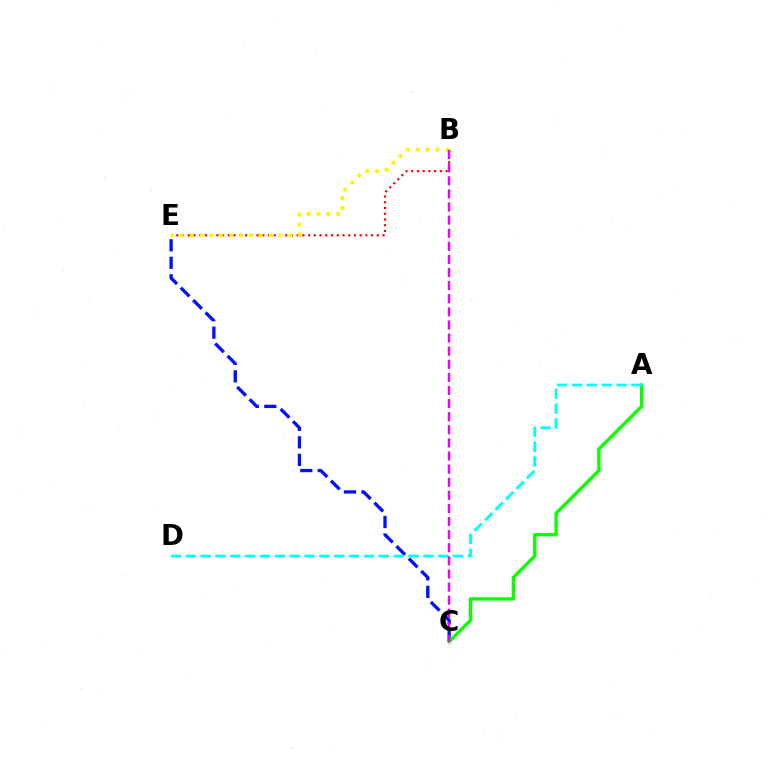{('B', 'E'): [{'color': '#ff0000', 'line_style': 'dotted', 'thickness': 1.56}, {'color': '#fcf500', 'line_style': 'dotted', 'thickness': 2.68}], ('C', 'E'): [{'color': '#0010ff', 'line_style': 'dashed', 'thickness': 2.38}], ('A', 'C'): [{'color': '#08ff00', 'line_style': 'solid', 'thickness': 2.39}], ('A', 'D'): [{'color': '#00fff6', 'line_style': 'dashed', 'thickness': 2.02}], ('B', 'C'): [{'color': '#ee00ff', 'line_style': 'dashed', 'thickness': 1.78}]}